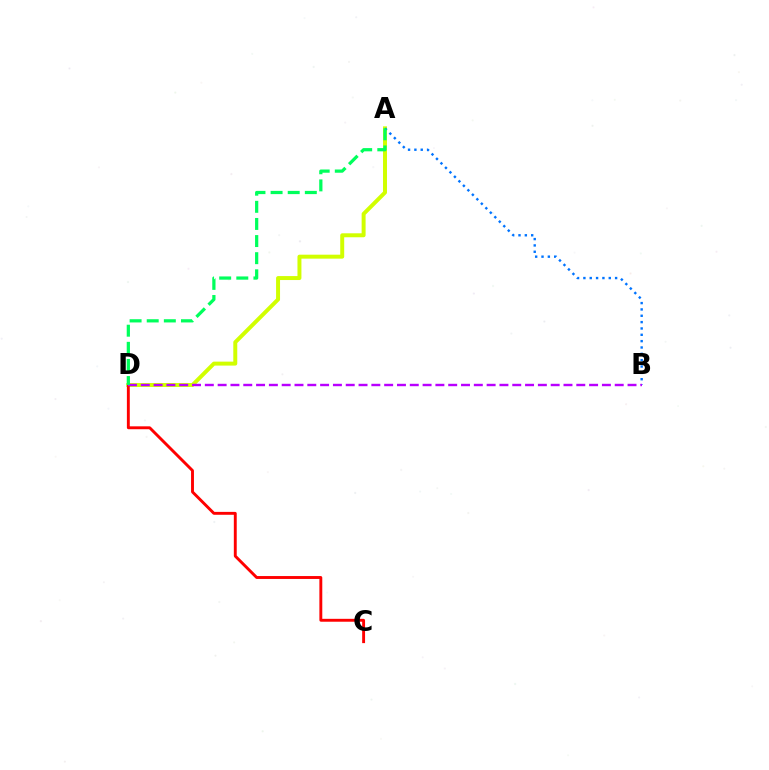{('A', 'D'): [{'color': '#d1ff00', 'line_style': 'solid', 'thickness': 2.85}, {'color': '#00ff5c', 'line_style': 'dashed', 'thickness': 2.33}], ('C', 'D'): [{'color': '#ff0000', 'line_style': 'solid', 'thickness': 2.09}], ('A', 'B'): [{'color': '#0074ff', 'line_style': 'dotted', 'thickness': 1.72}], ('B', 'D'): [{'color': '#b900ff', 'line_style': 'dashed', 'thickness': 1.74}]}